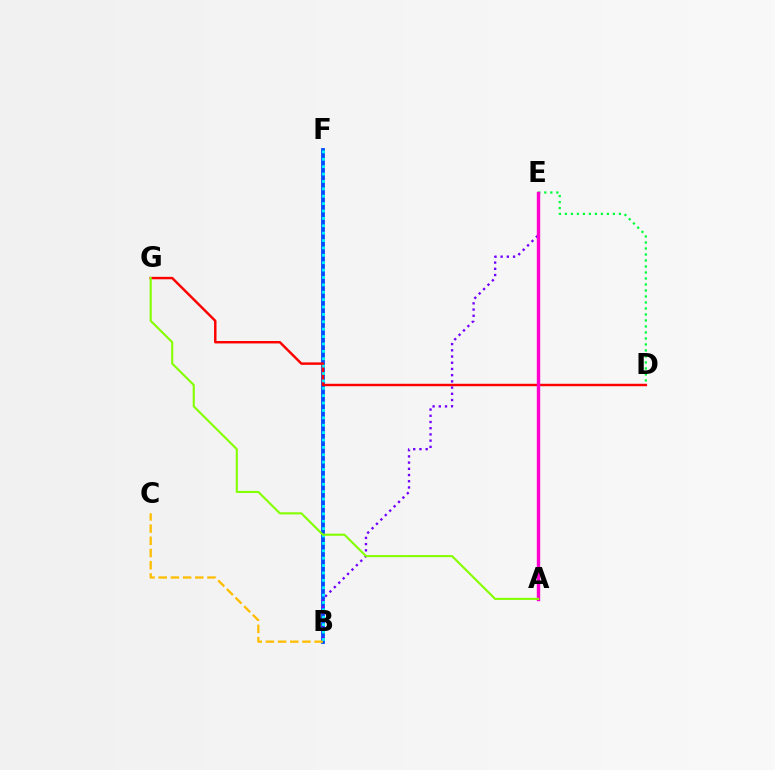{('B', 'F'): [{'color': '#004bff', 'line_style': 'solid', 'thickness': 2.73}, {'color': '#00fff6', 'line_style': 'dotted', 'thickness': 2.01}], ('D', 'G'): [{'color': '#ff0000', 'line_style': 'solid', 'thickness': 1.76}], ('B', 'E'): [{'color': '#7200ff', 'line_style': 'dotted', 'thickness': 1.69}], ('B', 'C'): [{'color': '#ffbd00', 'line_style': 'dashed', 'thickness': 1.66}], ('D', 'E'): [{'color': '#00ff39', 'line_style': 'dotted', 'thickness': 1.63}], ('A', 'E'): [{'color': '#ff00cf', 'line_style': 'solid', 'thickness': 2.44}], ('A', 'G'): [{'color': '#84ff00', 'line_style': 'solid', 'thickness': 1.52}]}